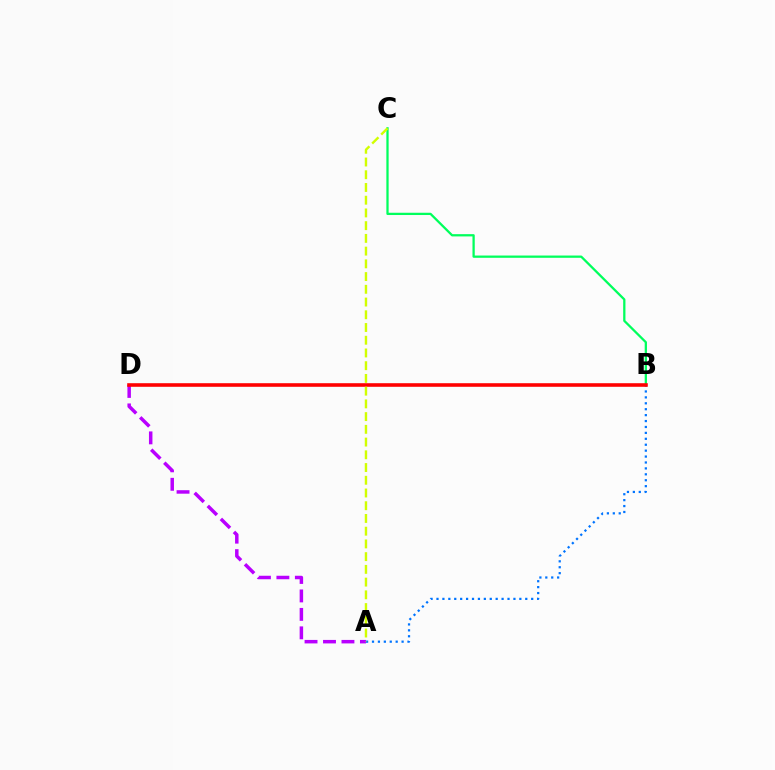{('A', 'D'): [{'color': '#b900ff', 'line_style': 'dashed', 'thickness': 2.51}], ('A', 'B'): [{'color': '#0074ff', 'line_style': 'dotted', 'thickness': 1.61}], ('B', 'C'): [{'color': '#00ff5c', 'line_style': 'solid', 'thickness': 1.63}], ('B', 'D'): [{'color': '#ff0000', 'line_style': 'solid', 'thickness': 2.58}], ('A', 'C'): [{'color': '#d1ff00', 'line_style': 'dashed', 'thickness': 1.73}]}